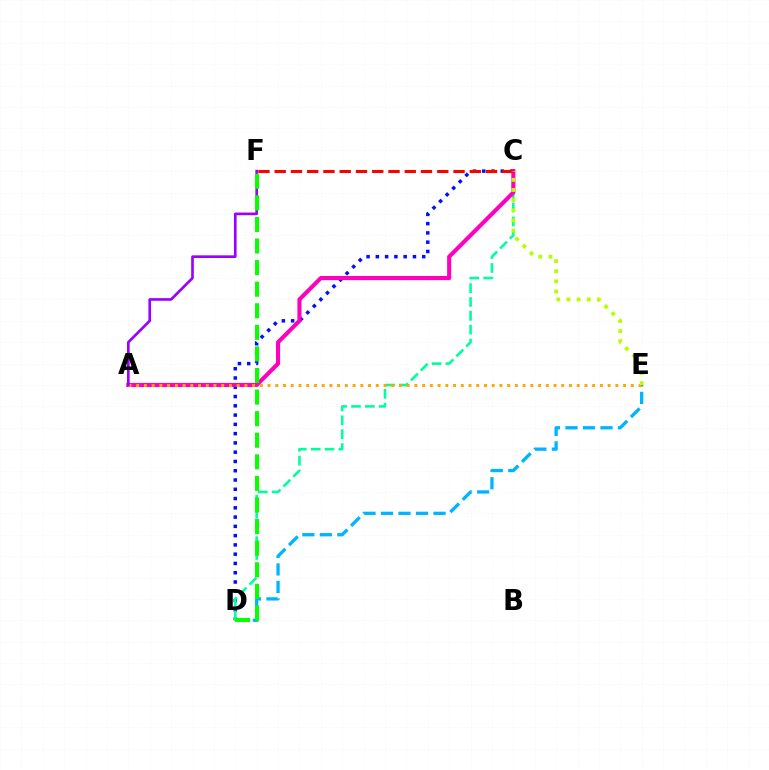{('C', 'D'): [{'color': '#0010ff', 'line_style': 'dotted', 'thickness': 2.52}, {'color': '#00ff9d', 'line_style': 'dashed', 'thickness': 1.88}], ('D', 'E'): [{'color': '#00b5ff', 'line_style': 'dashed', 'thickness': 2.38}], ('A', 'C'): [{'color': '#ff00bd', 'line_style': 'solid', 'thickness': 2.95}], ('C', 'F'): [{'color': '#ff0000', 'line_style': 'dashed', 'thickness': 2.21}], ('A', 'E'): [{'color': '#ffa500', 'line_style': 'dotted', 'thickness': 2.1}], ('A', 'F'): [{'color': '#9b00ff', 'line_style': 'solid', 'thickness': 1.91}], ('D', 'F'): [{'color': '#08ff00', 'line_style': 'dashed', 'thickness': 2.93}], ('C', 'E'): [{'color': '#b3ff00', 'line_style': 'dotted', 'thickness': 2.75}]}